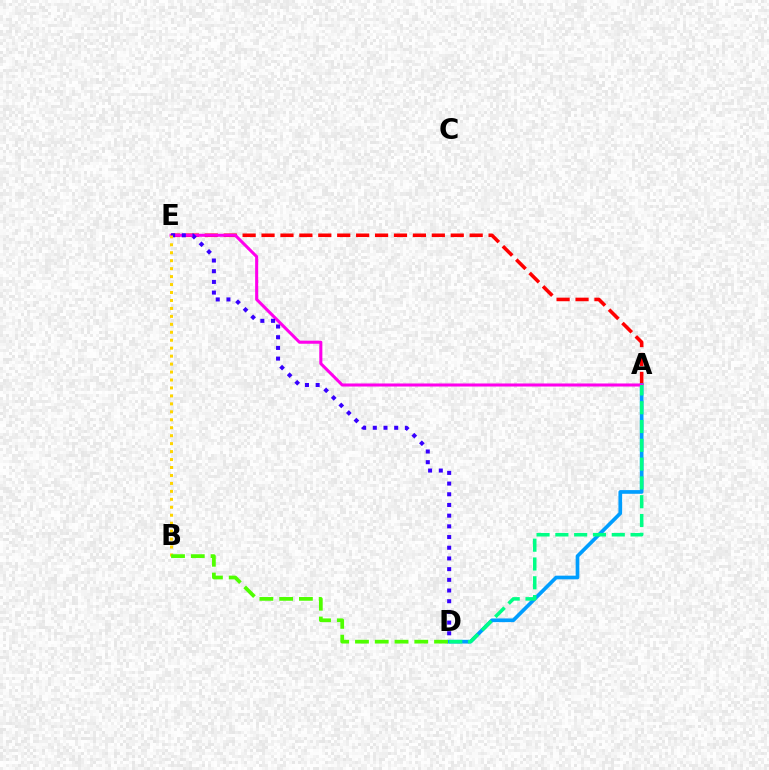{('A', 'E'): [{'color': '#ff0000', 'line_style': 'dashed', 'thickness': 2.57}, {'color': '#ff00ed', 'line_style': 'solid', 'thickness': 2.19}], ('A', 'D'): [{'color': '#009eff', 'line_style': 'solid', 'thickness': 2.65}, {'color': '#00ff86', 'line_style': 'dashed', 'thickness': 2.55}], ('D', 'E'): [{'color': '#3700ff', 'line_style': 'dotted', 'thickness': 2.91}], ('B', 'E'): [{'color': '#ffd500', 'line_style': 'dotted', 'thickness': 2.16}], ('B', 'D'): [{'color': '#4fff00', 'line_style': 'dashed', 'thickness': 2.69}]}